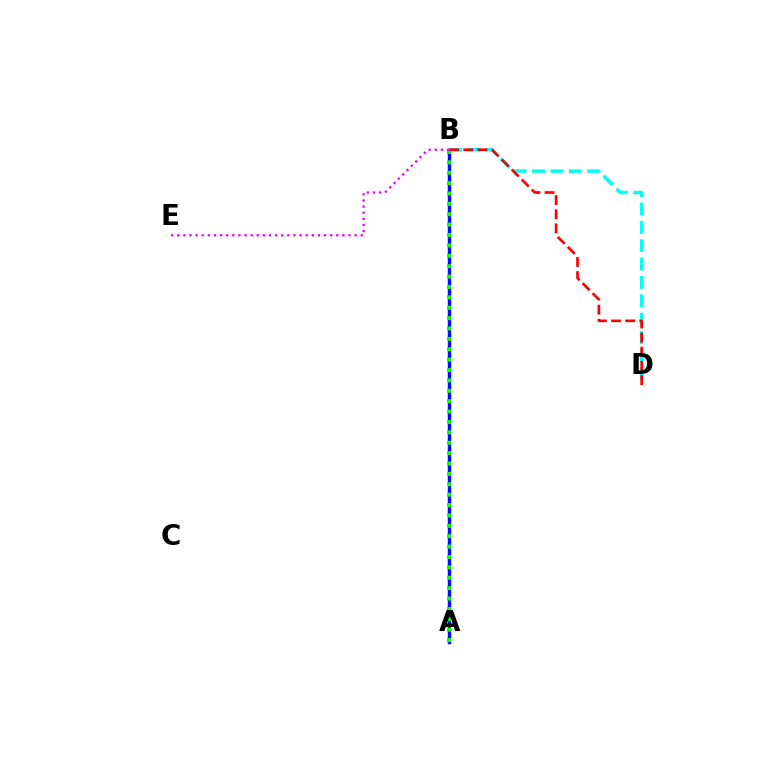{('A', 'B'): [{'color': '#fcf500', 'line_style': 'dotted', 'thickness': 2.36}, {'color': '#0010ff', 'line_style': 'solid', 'thickness': 2.48}, {'color': '#08ff00', 'line_style': 'dotted', 'thickness': 2.82}], ('B', 'D'): [{'color': '#00fff6', 'line_style': 'dashed', 'thickness': 2.49}, {'color': '#ff0000', 'line_style': 'dashed', 'thickness': 1.92}], ('B', 'E'): [{'color': '#ee00ff', 'line_style': 'dotted', 'thickness': 1.66}]}